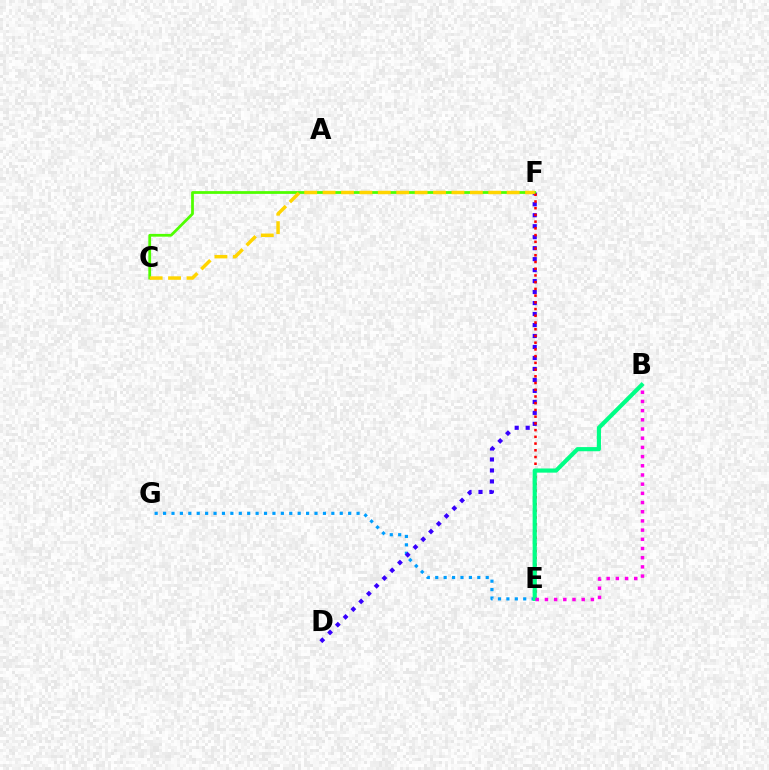{('E', 'G'): [{'color': '#009eff', 'line_style': 'dotted', 'thickness': 2.29}], ('D', 'F'): [{'color': '#3700ff', 'line_style': 'dotted', 'thickness': 2.98}], ('C', 'F'): [{'color': '#4fff00', 'line_style': 'solid', 'thickness': 1.99}, {'color': '#ffd500', 'line_style': 'dashed', 'thickness': 2.5}], ('E', 'F'): [{'color': '#ff0000', 'line_style': 'dotted', 'thickness': 1.83}], ('B', 'E'): [{'color': '#00ff86', 'line_style': 'solid', 'thickness': 3.0}, {'color': '#ff00ed', 'line_style': 'dotted', 'thickness': 2.5}]}